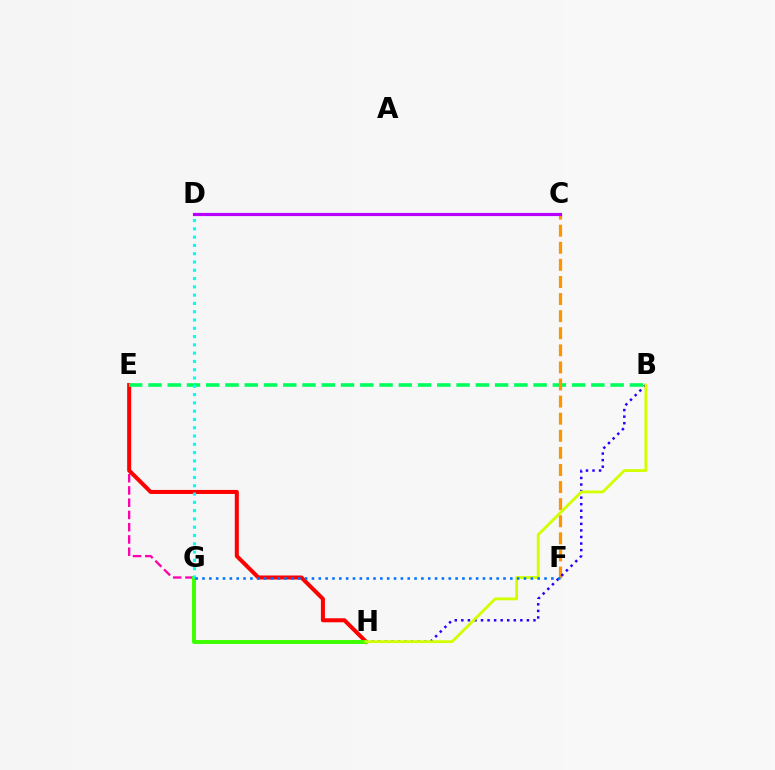{('E', 'G'): [{'color': '#ff00ac', 'line_style': 'dashed', 'thickness': 1.66}], ('E', 'H'): [{'color': '#ff0000', 'line_style': 'solid', 'thickness': 2.9}], ('B', 'E'): [{'color': '#00ff5c', 'line_style': 'dashed', 'thickness': 2.62}], ('G', 'H'): [{'color': '#3dff00', 'line_style': 'solid', 'thickness': 2.84}], ('C', 'F'): [{'color': '#ff9400', 'line_style': 'dashed', 'thickness': 2.32}], ('D', 'G'): [{'color': '#00fff6', 'line_style': 'dotted', 'thickness': 2.25}], ('B', 'H'): [{'color': '#2500ff', 'line_style': 'dotted', 'thickness': 1.78}, {'color': '#d1ff00', 'line_style': 'solid', 'thickness': 2.02}], ('C', 'D'): [{'color': '#b900ff', 'line_style': 'solid', 'thickness': 2.29}], ('F', 'G'): [{'color': '#0074ff', 'line_style': 'dotted', 'thickness': 1.86}]}